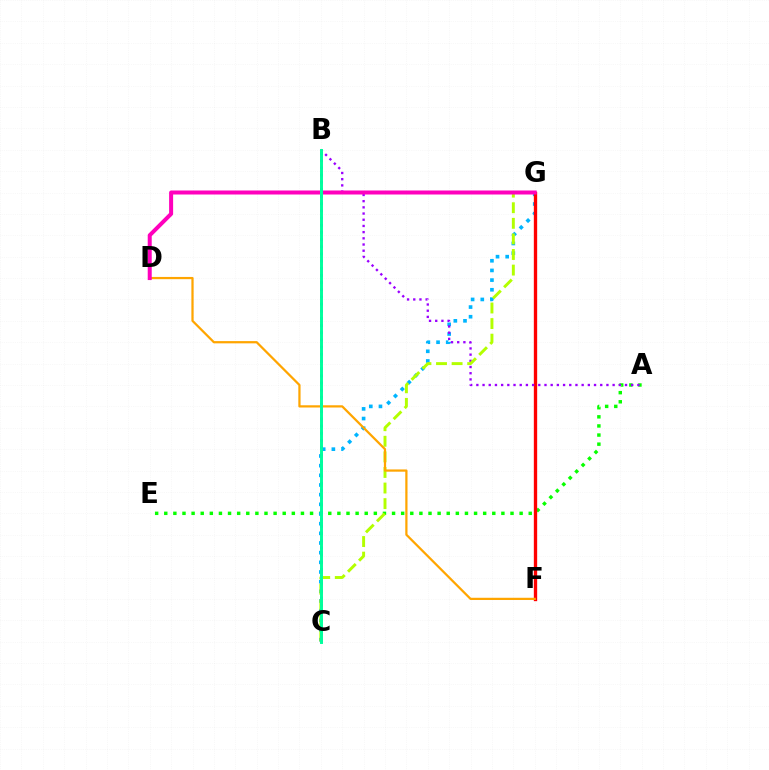{('A', 'E'): [{'color': '#08ff00', 'line_style': 'dotted', 'thickness': 2.48}], ('C', 'G'): [{'color': '#00b5ff', 'line_style': 'dotted', 'thickness': 2.63}, {'color': '#b3ff00', 'line_style': 'dashed', 'thickness': 2.12}], ('B', 'C'): [{'color': '#0010ff', 'line_style': 'dotted', 'thickness': 1.95}, {'color': '#00ff9d', 'line_style': 'solid', 'thickness': 2.12}], ('F', 'G'): [{'color': '#ff0000', 'line_style': 'solid', 'thickness': 2.4}], ('A', 'B'): [{'color': '#9b00ff', 'line_style': 'dotted', 'thickness': 1.68}], ('D', 'F'): [{'color': '#ffa500', 'line_style': 'solid', 'thickness': 1.61}], ('D', 'G'): [{'color': '#ff00bd', 'line_style': 'solid', 'thickness': 2.89}]}